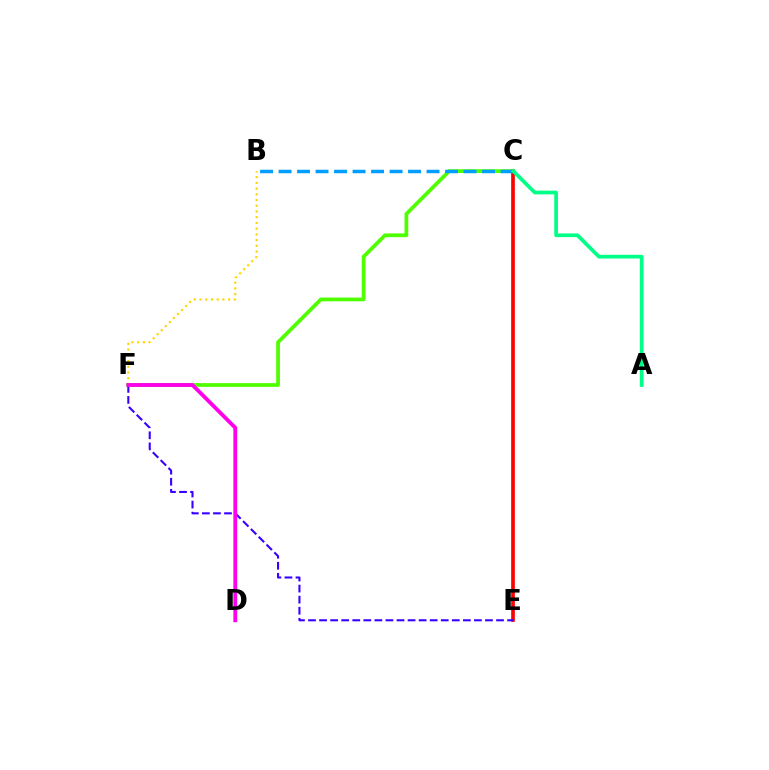{('C', 'E'): [{'color': '#ff0000', 'line_style': 'solid', 'thickness': 2.64}], ('E', 'F'): [{'color': '#3700ff', 'line_style': 'dashed', 'thickness': 1.5}], ('B', 'F'): [{'color': '#ffd500', 'line_style': 'dotted', 'thickness': 1.55}], ('C', 'F'): [{'color': '#4fff00', 'line_style': 'solid', 'thickness': 2.7}], ('B', 'C'): [{'color': '#009eff', 'line_style': 'dashed', 'thickness': 2.51}], ('D', 'F'): [{'color': '#ff00ed', 'line_style': 'solid', 'thickness': 2.76}], ('A', 'C'): [{'color': '#00ff86', 'line_style': 'solid', 'thickness': 2.66}]}